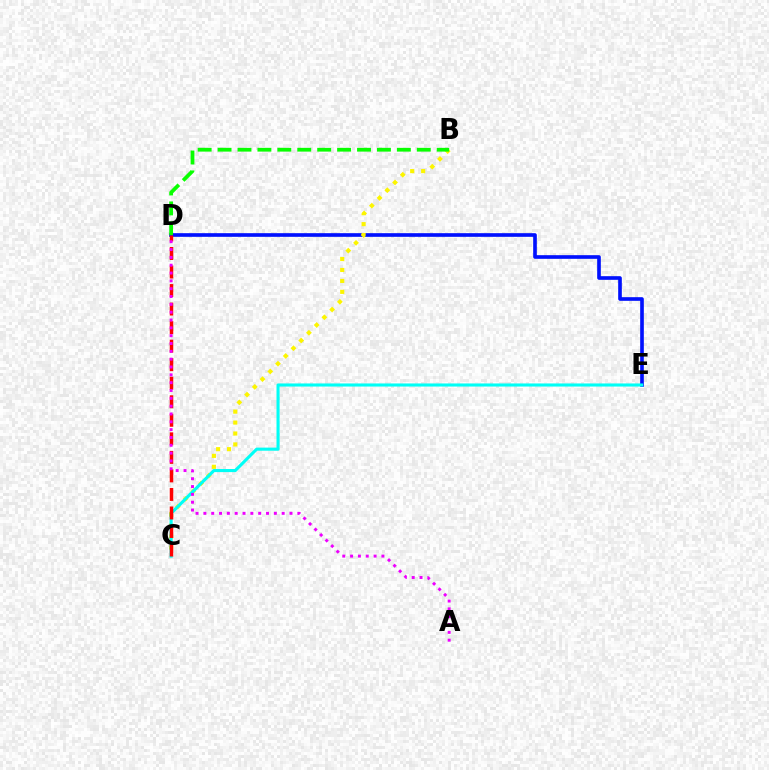{('D', 'E'): [{'color': '#0010ff', 'line_style': 'solid', 'thickness': 2.63}], ('B', 'C'): [{'color': '#fcf500', 'line_style': 'dotted', 'thickness': 2.97}], ('B', 'D'): [{'color': '#08ff00', 'line_style': 'dashed', 'thickness': 2.71}], ('C', 'E'): [{'color': '#00fff6', 'line_style': 'solid', 'thickness': 2.23}], ('C', 'D'): [{'color': '#ff0000', 'line_style': 'dashed', 'thickness': 2.52}], ('A', 'D'): [{'color': '#ee00ff', 'line_style': 'dotted', 'thickness': 2.13}]}